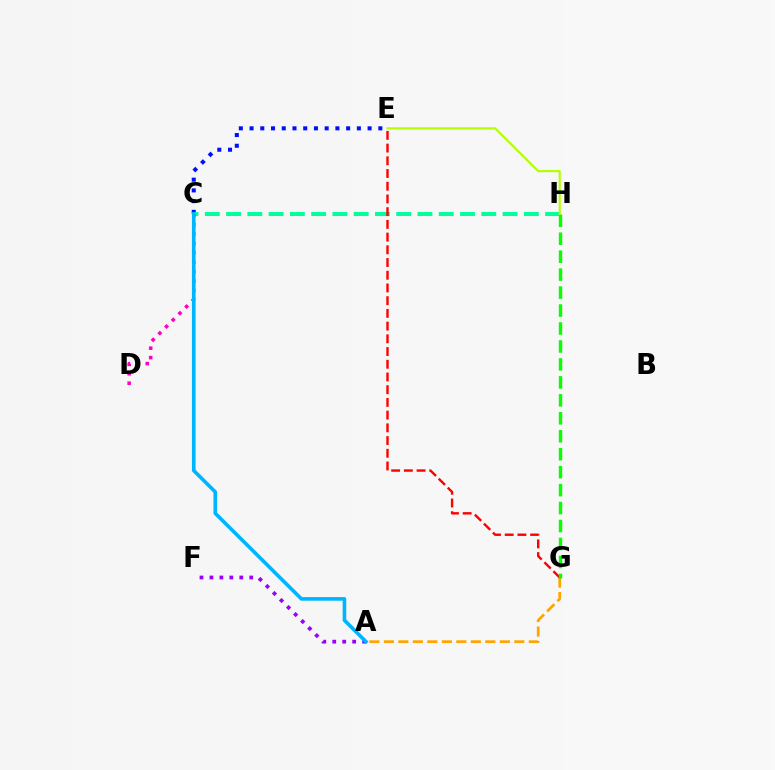{('C', 'E'): [{'color': '#0010ff', 'line_style': 'dotted', 'thickness': 2.92}], ('C', 'H'): [{'color': '#00ff9d', 'line_style': 'dashed', 'thickness': 2.89}], ('A', 'G'): [{'color': '#ffa500', 'line_style': 'dashed', 'thickness': 1.97}], ('C', 'D'): [{'color': '#ff00bd', 'line_style': 'dotted', 'thickness': 2.56}], ('E', 'G'): [{'color': '#ff0000', 'line_style': 'dashed', 'thickness': 1.73}], ('G', 'H'): [{'color': '#08ff00', 'line_style': 'dashed', 'thickness': 2.44}], ('A', 'F'): [{'color': '#9b00ff', 'line_style': 'dotted', 'thickness': 2.7}], ('E', 'H'): [{'color': '#b3ff00', 'line_style': 'solid', 'thickness': 1.55}], ('A', 'C'): [{'color': '#00b5ff', 'line_style': 'solid', 'thickness': 2.61}]}